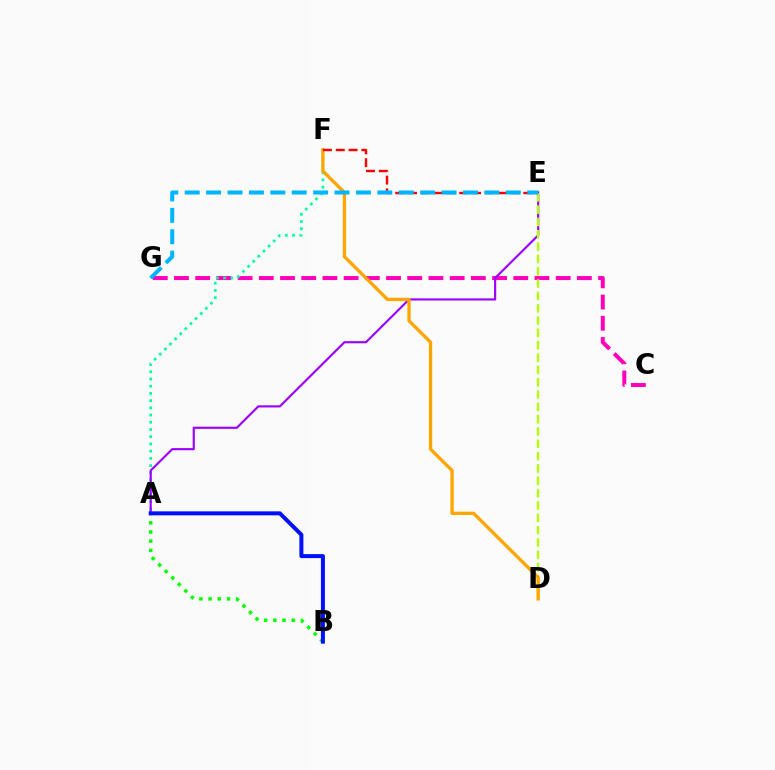{('C', 'G'): [{'color': '#ff00bd', 'line_style': 'dashed', 'thickness': 2.88}], ('A', 'F'): [{'color': '#00ff9d', 'line_style': 'dotted', 'thickness': 1.96}], ('A', 'E'): [{'color': '#9b00ff', 'line_style': 'solid', 'thickness': 1.54}], ('A', 'B'): [{'color': '#08ff00', 'line_style': 'dotted', 'thickness': 2.5}, {'color': '#0010ff', 'line_style': 'solid', 'thickness': 2.87}], ('D', 'E'): [{'color': '#b3ff00', 'line_style': 'dashed', 'thickness': 1.67}], ('D', 'F'): [{'color': '#ffa500', 'line_style': 'solid', 'thickness': 2.39}], ('E', 'F'): [{'color': '#ff0000', 'line_style': 'dashed', 'thickness': 1.74}], ('E', 'G'): [{'color': '#00b5ff', 'line_style': 'dashed', 'thickness': 2.91}]}